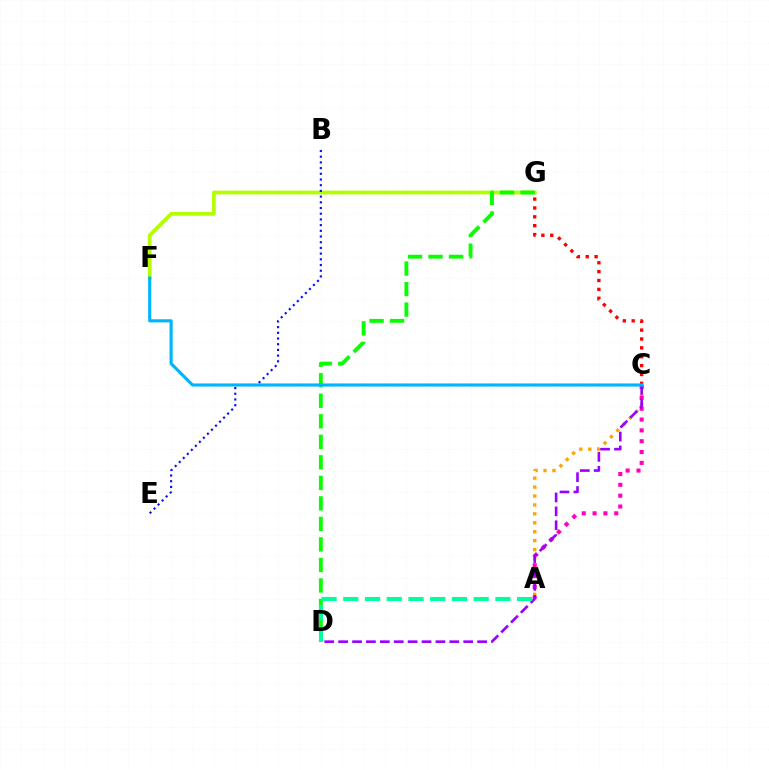{('F', 'G'): [{'color': '#b3ff00', 'line_style': 'solid', 'thickness': 2.69}], ('B', 'E'): [{'color': '#0010ff', 'line_style': 'dotted', 'thickness': 1.55}], ('C', 'G'): [{'color': '#ff0000', 'line_style': 'dotted', 'thickness': 2.41}], ('A', 'C'): [{'color': '#ffa500', 'line_style': 'dotted', 'thickness': 2.43}, {'color': '#ff00bd', 'line_style': 'dotted', 'thickness': 2.94}], ('D', 'G'): [{'color': '#08ff00', 'line_style': 'dashed', 'thickness': 2.79}], ('C', 'D'): [{'color': '#9b00ff', 'line_style': 'dashed', 'thickness': 1.89}], ('C', 'F'): [{'color': '#00b5ff', 'line_style': 'solid', 'thickness': 2.26}], ('A', 'D'): [{'color': '#00ff9d', 'line_style': 'dashed', 'thickness': 2.95}]}